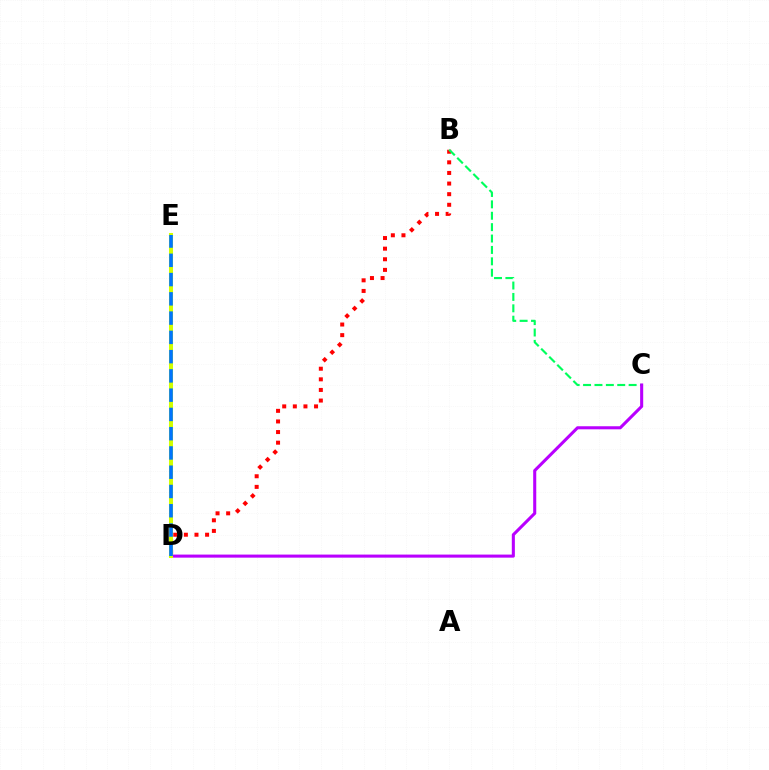{('B', 'D'): [{'color': '#ff0000', 'line_style': 'dotted', 'thickness': 2.88}], ('B', 'C'): [{'color': '#00ff5c', 'line_style': 'dashed', 'thickness': 1.55}], ('C', 'D'): [{'color': '#b900ff', 'line_style': 'solid', 'thickness': 2.21}], ('D', 'E'): [{'color': '#d1ff00', 'line_style': 'solid', 'thickness': 2.9}, {'color': '#0074ff', 'line_style': 'dashed', 'thickness': 2.62}]}